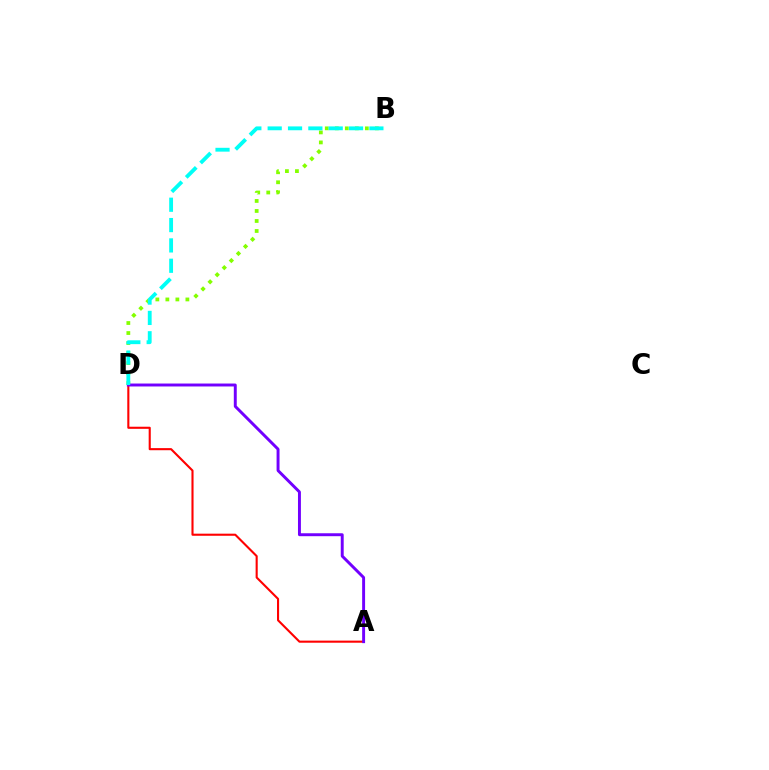{('B', 'D'): [{'color': '#84ff00', 'line_style': 'dotted', 'thickness': 2.72}, {'color': '#00fff6', 'line_style': 'dashed', 'thickness': 2.76}], ('A', 'D'): [{'color': '#ff0000', 'line_style': 'solid', 'thickness': 1.51}, {'color': '#7200ff', 'line_style': 'solid', 'thickness': 2.11}]}